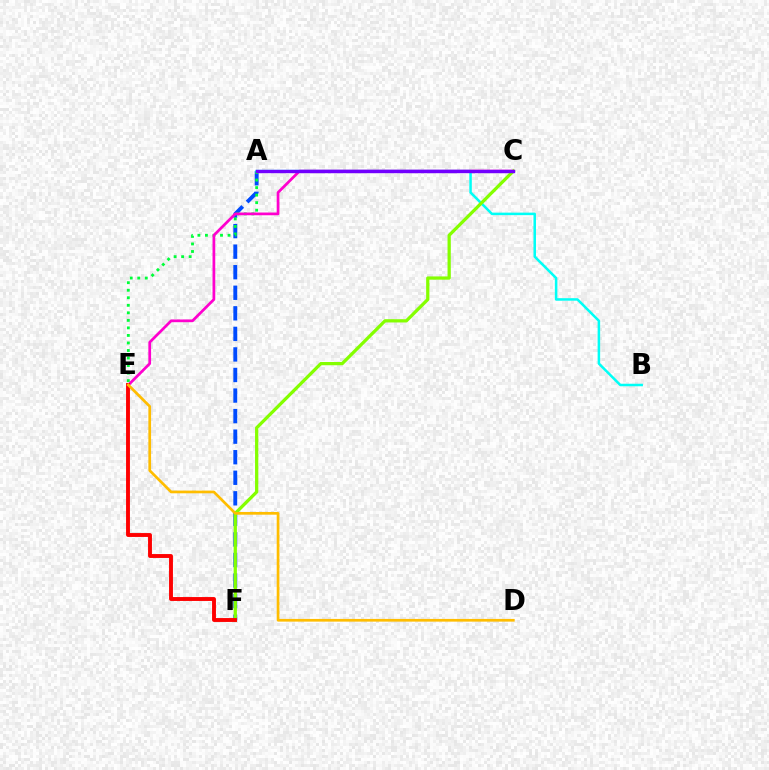{('A', 'F'): [{'color': '#004bff', 'line_style': 'dashed', 'thickness': 2.79}], ('A', 'E'): [{'color': '#00ff39', 'line_style': 'dotted', 'thickness': 2.05}], ('C', 'E'): [{'color': '#ff00cf', 'line_style': 'solid', 'thickness': 1.96}], ('A', 'B'): [{'color': '#00fff6', 'line_style': 'solid', 'thickness': 1.81}], ('C', 'F'): [{'color': '#84ff00', 'line_style': 'solid', 'thickness': 2.34}], ('A', 'C'): [{'color': '#7200ff', 'line_style': 'solid', 'thickness': 2.45}], ('E', 'F'): [{'color': '#ff0000', 'line_style': 'solid', 'thickness': 2.8}], ('D', 'E'): [{'color': '#ffbd00', 'line_style': 'solid', 'thickness': 1.95}]}